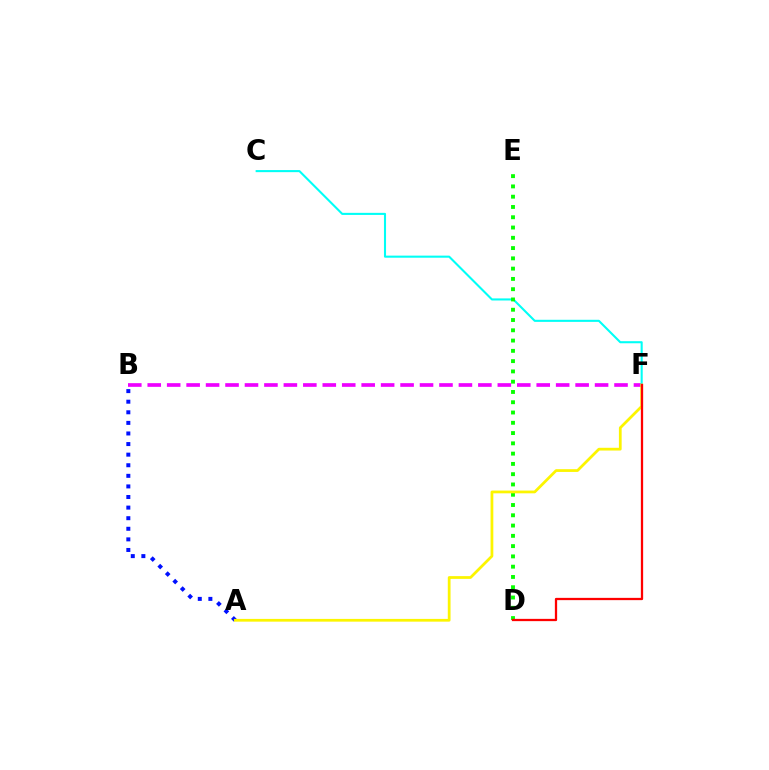{('B', 'F'): [{'color': '#ee00ff', 'line_style': 'dashed', 'thickness': 2.64}], ('C', 'F'): [{'color': '#00fff6', 'line_style': 'solid', 'thickness': 1.5}], ('D', 'E'): [{'color': '#08ff00', 'line_style': 'dotted', 'thickness': 2.79}], ('A', 'B'): [{'color': '#0010ff', 'line_style': 'dotted', 'thickness': 2.88}], ('A', 'F'): [{'color': '#fcf500', 'line_style': 'solid', 'thickness': 1.98}], ('D', 'F'): [{'color': '#ff0000', 'line_style': 'solid', 'thickness': 1.64}]}